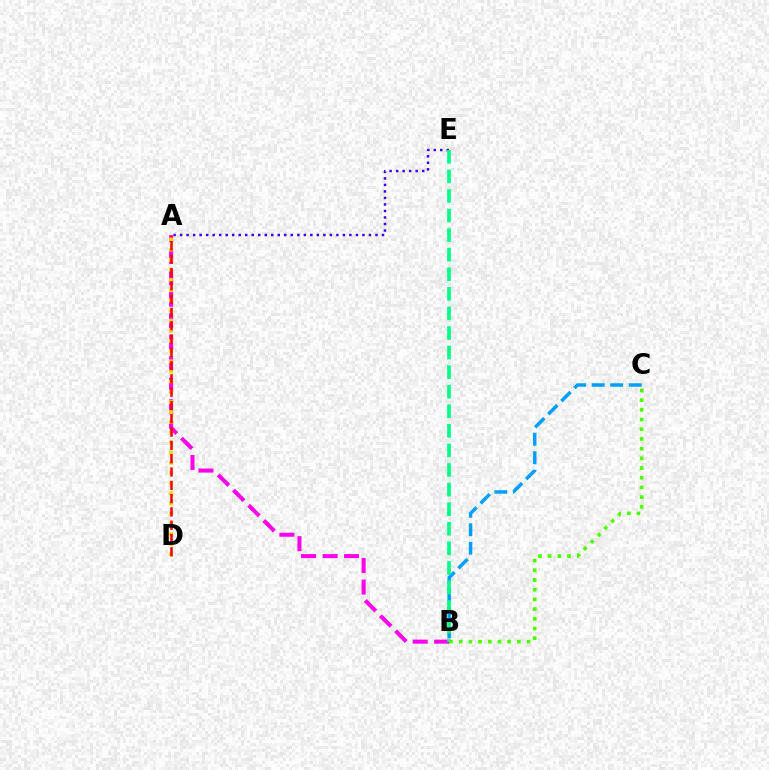{('B', 'C'): [{'color': '#009eff', 'line_style': 'dashed', 'thickness': 2.52}, {'color': '#4fff00', 'line_style': 'dotted', 'thickness': 2.63}], ('A', 'E'): [{'color': '#3700ff', 'line_style': 'dotted', 'thickness': 1.77}], ('A', 'B'): [{'color': '#ff00ed', 'line_style': 'dashed', 'thickness': 2.92}], ('B', 'E'): [{'color': '#00ff86', 'line_style': 'dashed', 'thickness': 2.66}], ('A', 'D'): [{'color': '#ffd500', 'line_style': 'dotted', 'thickness': 2.76}, {'color': '#ff0000', 'line_style': 'dashed', 'thickness': 1.81}]}